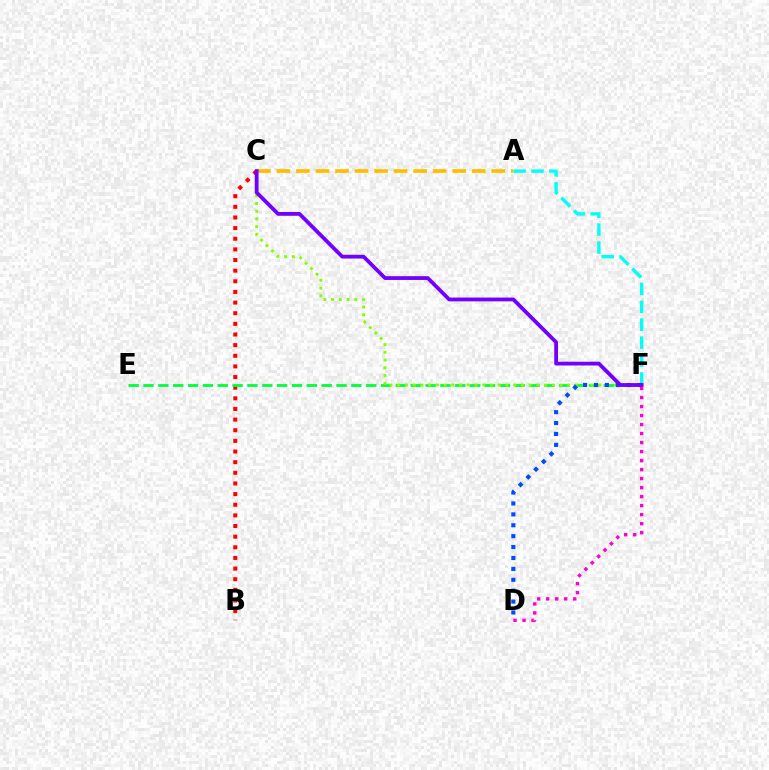{('B', 'C'): [{'color': '#ff0000', 'line_style': 'dotted', 'thickness': 2.89}], ('E', 'F'): [{'color': '#00ff39', 'line_style': 'dashed', 'thickness': 2.02}], ('C', 'F'): [{'color': '#84ff00', 'line_style': 'dotted', 'thickness': 2.1}, {'color': '#7200ff', 'line_style': 'solid', 'thickness': 2.73}], ('A', 'F'): [{'color': '#00fff6', 'line_style': 'dashed', 'thickness': 2.43}], ('D', 'F'): [{'color': '#004bff', 'line_style': 'dotted', 'thickness': 2.96}, {'color': '#ff00cf', 'line_style': 'dotted', 'thickness': 2.45}], ('A', 'C'): [{'color': '#ffbd00', 'line_style': 'dashed', 'thickness': 2.65}]}